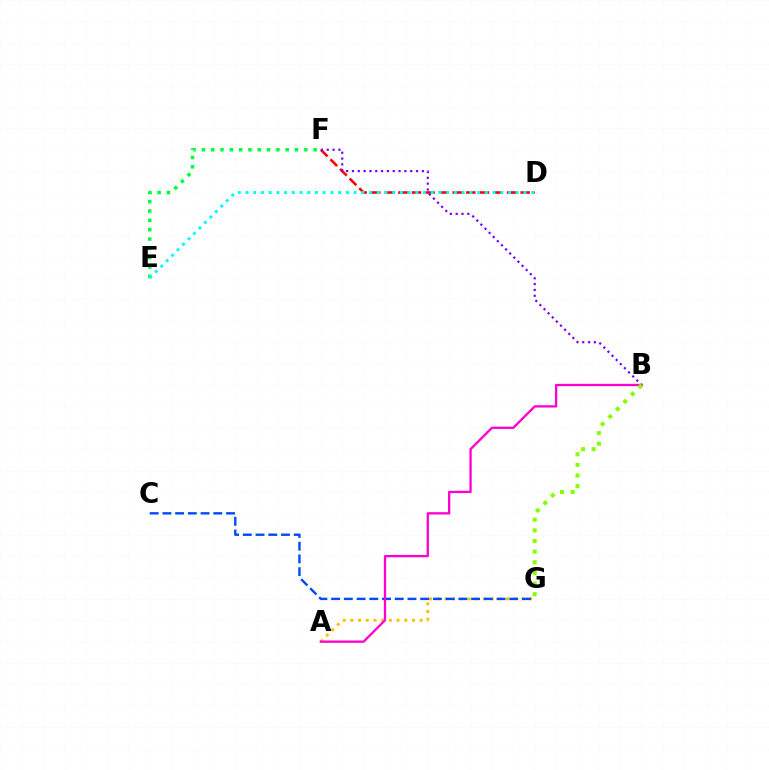{('E', 'F'): [{'color': '#00ff39', 'line_style': 'dotted', 'thickness': 2.53}], ('A', 'G'): [{'color': '#ffbd00', 'line_style': 'dotted', 'thickness': 2.09}], ('D', 'F'): [{'color': '#ff0000', 'line_style': 'dashed', 'thickness': 1.84}], ('C', 'G'): [{'color': '#004bff', 'line_style': 'dashed', 'thickness': 1.73}], ('B', 'F'): [{'color': '#7200ff', 'line_style': 'dotted', 'thickness': 1.58}], ('A', 'B'): [{'color': '#ff00cf', 'line_style': 'solid', 'thickness': 1.67}], ('B', 'G'): [{'color': '#84ff00', 'line_style': 'dotted', 'thickness': 2.89}], ('D', 'E'): [{'color': '#00fff6', 'line_style': 'dotted', 'thickness': 2.1}]}